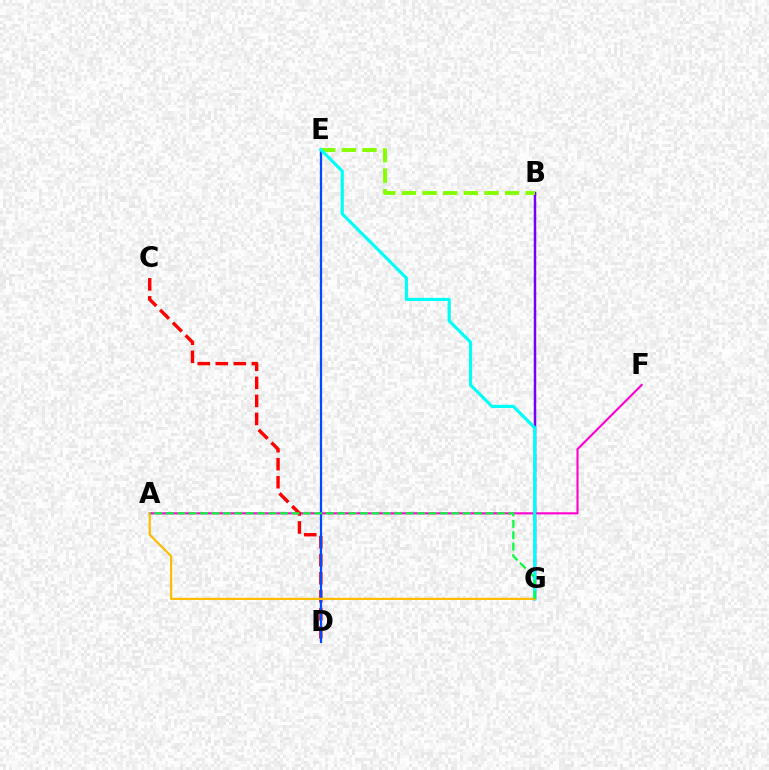{('A', 'F'): [{'color': '#ff00cf', 'line_style': 'solid', 'thickness': 1.53}], ('B', 'G'): [{'color': '#7200ff', 'line_style': 'solid', 'thickness': 1.78}], ('C', 'D'): [{'color': '#ff0000', 'line_style': 'dashed', 'thickness': 2.45}], ('D', 'E'): [{'color': '#004bff', 'line_style': 'solid', 'thickness': 1.61}], ('B', 'E'): [{'color': '#84ff00', 'line_style': 'dashed', 'thickness': 2.8}], ('E', 'G'): [{'color': '#00fff6', 'line_style': 'solid', 'thickness': 2.28}], ('A', 'G'): [{'color': '#ffbd00', 'line_style': 'solid', 'thickness': 1.58}, {'color': '#00ff39', 'line_style': 'dashed', 'thickness': 1.55}]}